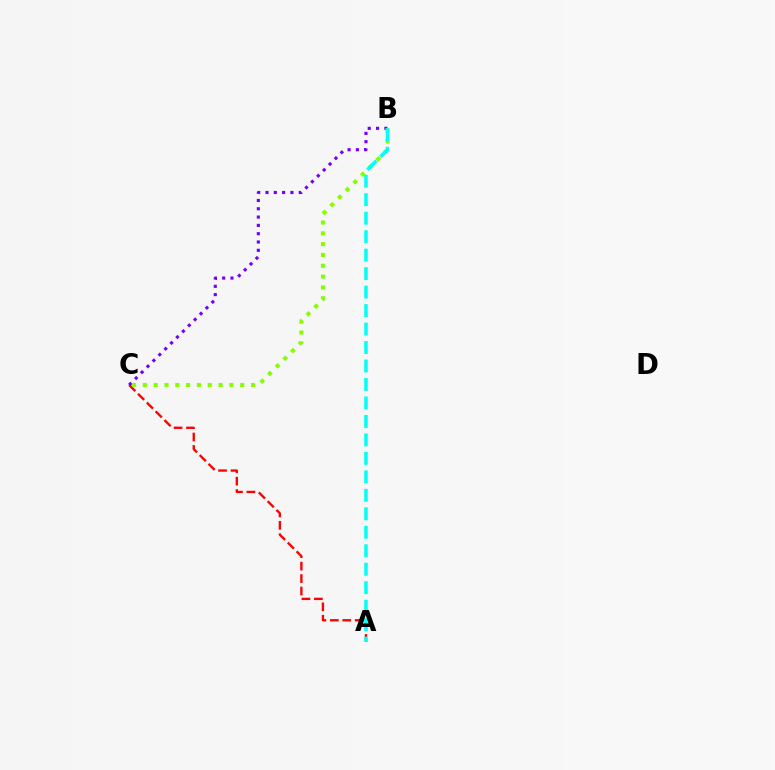{('A', 'C'): [{'color': '#ff0000', 'line_style': 'dashed', 'thickness': 1.69}], ('B', 'C'): [{'color': '#7200ff', 'line_style': 'dotted', 'thickness': 2.26}, {'color': '#84ff00', 'line_style': 'dotted', 'thickness': 2.94}], ('A', 'B'): [{'color': '#00fff6', 'line_style': 'dashed', 'thickness': 2.51}]}